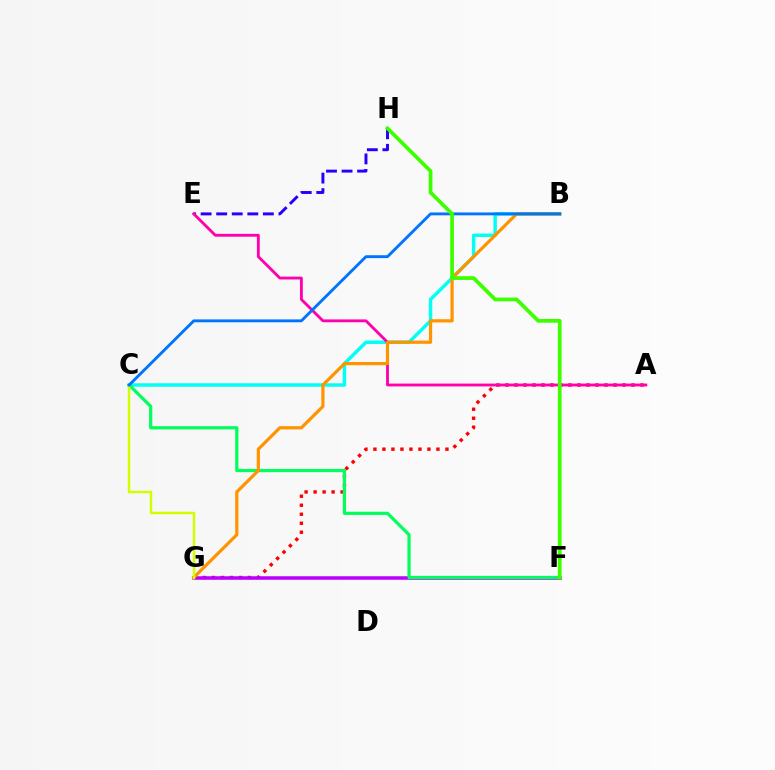{('A', 'G'): [{'color': '#ff0000', 'line_style': 'dotted', 'thickness': 2.45}], ('B', 'C'): [{'color': '#00fff6', 'line_style': 'solid', 'thickness': 2.48}, {'color': '#0074ff', 'line_style': 'solid', 'thickness': 2.07}], ('E', 'H'): [{'color': '#2500ff', 'line_style': 'dashed', 'thickness': 2.11}], ('A', 'E'): [{'color': '#ff00ac', 'line_style': 'solid', 'thickness': 2.05}], ('F', 'G'): [{'color': '#b900ff', 'line_style': 'solid', 'thickness': 2.53}], ('C', 'F'): [{'color': '#00ff5c', 'line_style': 'solid', 'thickness': 2.3}], ('B', 'G'): [{'color': '#ff9400', 'line_style': 'solid', 'thickness': 2.32}], ('C', 'G'): [{'color': '#d1ff00', 'line_style': 'solid', 'thickness': 1.77}], ('F', 'H'): [{'color': '#3dff00', 'line_style': 'solid', 'thickness': 2.69}]}